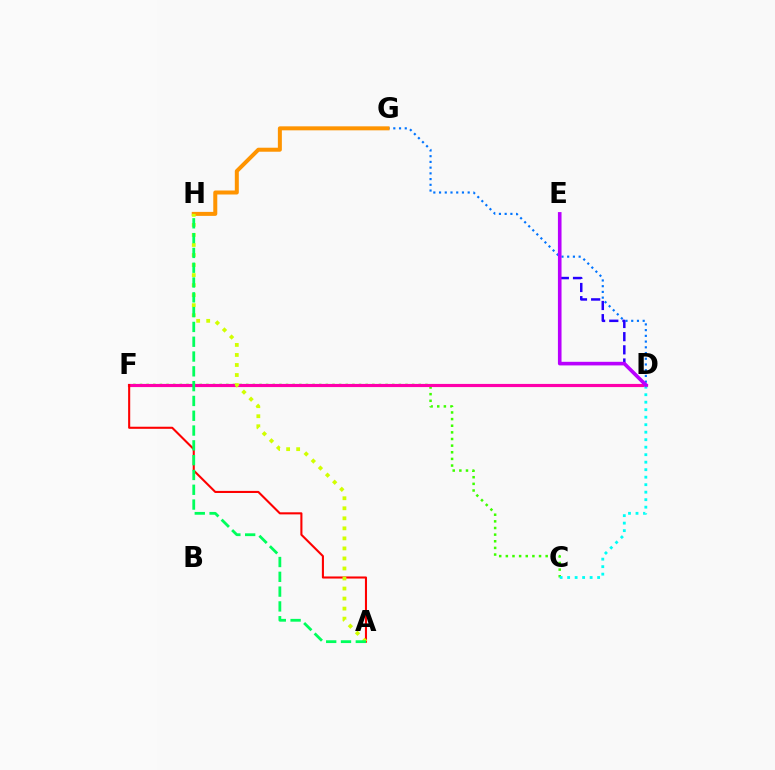{('C', 'F'): [{'color': '#3dff00', 'line_style': 'dotted', 'thickness': 1.8}], ('D', 'F'): [{'color': '#ff00ac', 'line_style': 'solid', 'thickness': 2.27}], ('A', 'F'): [{'color': '#ff0000', 'line_style': 'solid', 'thickness': 1.5}], ('D', 'G'): [{'color': '#0074ff', 'line_style': 'dotted', 'thickness': 1.56}], ('G', 'H'): [{'color': '#ff9400', 'line_style': 'solid', 'thickness': 2.88}], ('D', 'E'): [{'color': '#2500ff', 'line_style': 'dashed', 'thickness': 1.79}, {'color': '#b900ff', 'line_style': 'solid', 'thickness': 2.6}], ('C', 'D'): [{'color': '#00fff6', 'line_style': 'dotted', 'thickness': 2.04}], ('A', 'H'): [{'color': '#d1ff00', 'line_style': 'dotted', 'thickness': 2.73}, {'color': '#00ff5c', 'line_style': 'dashed', 'thickness': 2.01}]}